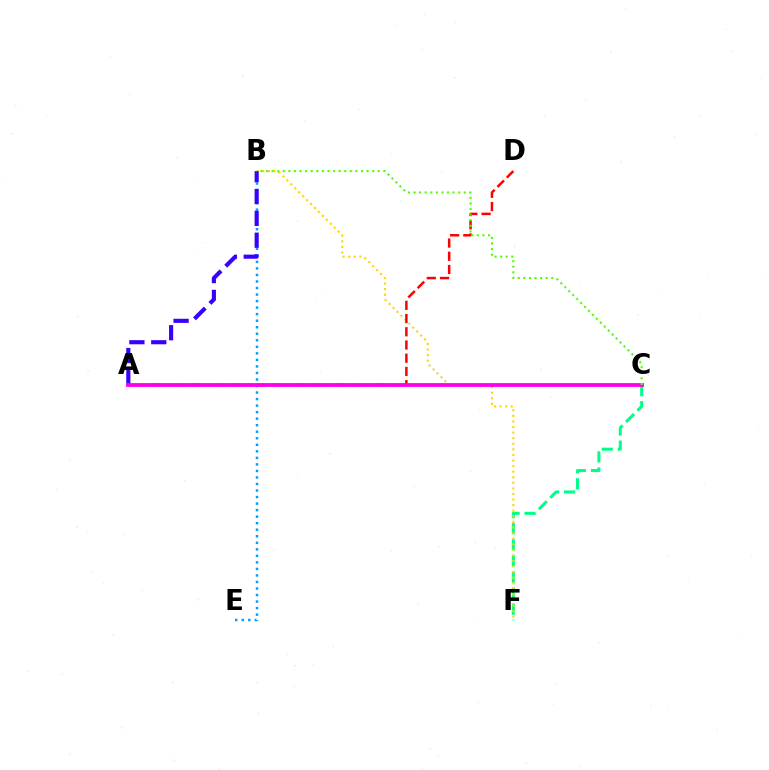{('B', 'E'): [{'color': '#009eff', 'line_style': 'dotted', 'thickness': 1.77}], ('C', 'F'): [{'color': '#00ff86', 'line_style': 'dashed', 'thickness': 2.19}], ('B', 'F'): [{'color': '#ffd500', 'line_style': 'dotted', 'thickness': 1.52}], ('A', 'B'): [{'color': '#3700ff', 'line_style': 'dashed', 'thickness': 2.97}], ('A', 'D'): [{'color': '#ff0000', 'line_style': 'dashed', 'thickness': 1.8}], ('A', 'C'): [{'color': '#ff00ed', 'line_style': 'solid', 'thickness': 2.75}], ('B', 'C'): [{'color': '#4fff00', 'line_style': 'dotted', 'thickness': 1.52}]}